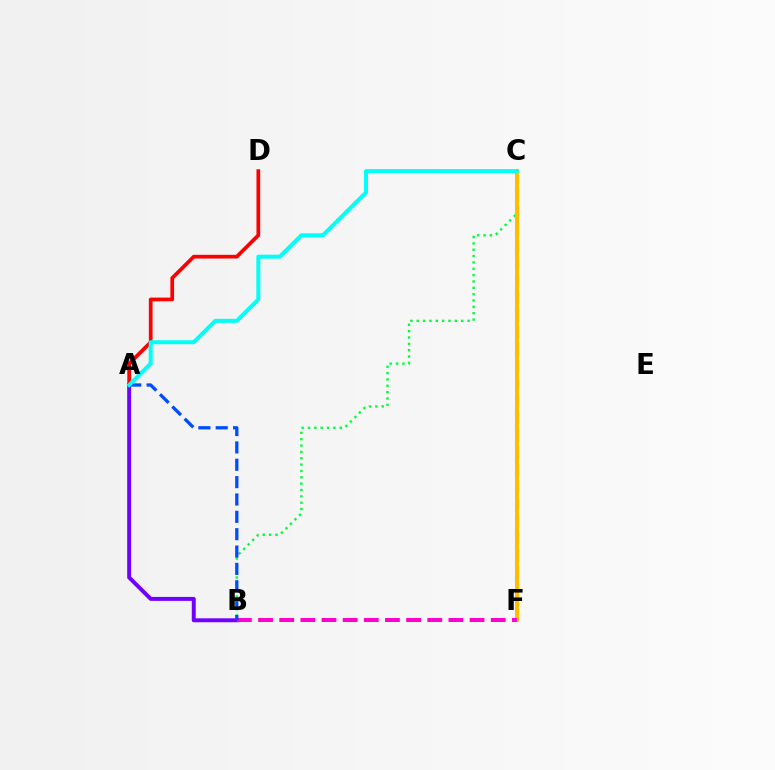{('B', 'C'): [{'color': '#00ff39', 'line_style': 'dotted', 'thickness': 1.72}], ('A', 'D'): [{'color': '#ff0000', 'line_style': 'solid', 'thickness': 2.68}], ('C', 'F'): [{'color': '#84ff00', 'line_style': 'dashed', 'thickness': 2.33}, {'color': '#ffbd00', 'line_style': 'solid', 'thickness': 2.92}], ('A', 'B'): [{'color': '#7200ff', 'line_style': 'solid', 'thickness': 2.85}, {'color': '#004bff', 'line_style': 'dashed', 'thickness': 2.36}], ('B', 'F'): [{'color': '#ff00cf', 'line_style': 'dashed', 'thickness': 2.87}], ('A', 'C'): [{'color': '#00fff6', 'line_style': 'solid', 'thickness': 2.87}]}